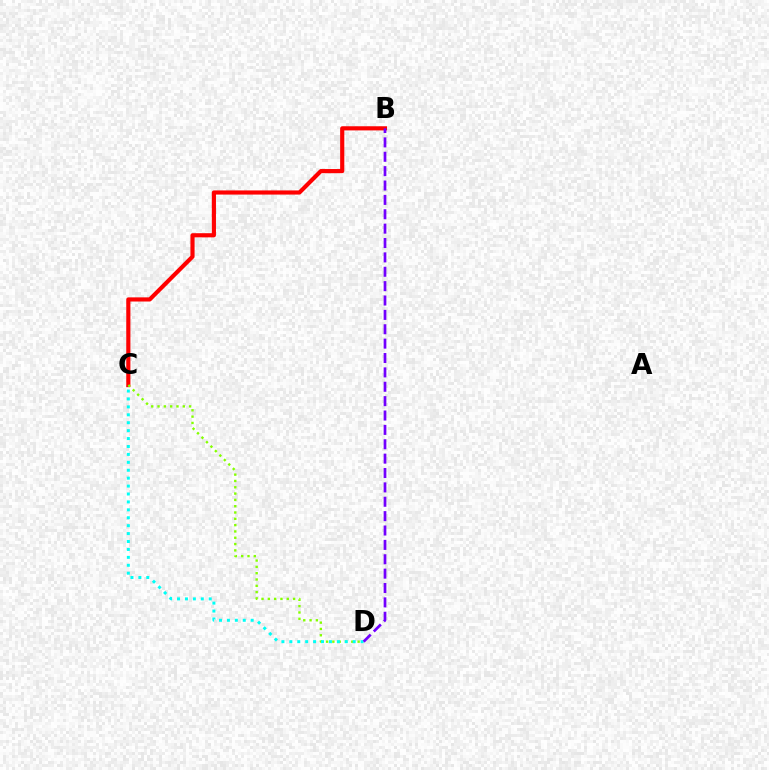{('B', 'C'): [{'color': '#ff0000', 'line_style': 'solid', 'thickness': 2.99}], ('C', 'D'): [{'color': '#84ff00', 'line_style': 'dotted', 'thickness': 1.72}, {'color': '#00fff6', 'line_style': 'dotted', 'thickness': 2.15}], ('B', 'D'): [{'color': '#7200ff', 'line_style': 'dashed', 'thickness': 1.95}]}